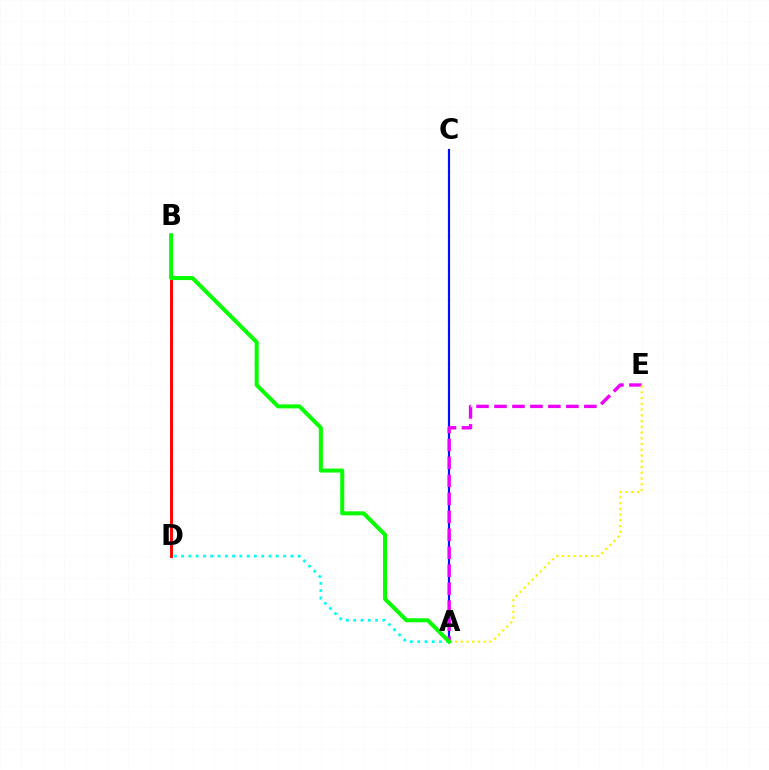{('A', 'C'): [{'color': '#0010ff', 'line_style': 'solid', 'thickness': 1.58}], ('B', 'D'): [{'color': '#ff0000', 'line_style': 'solid', 'thickness': 2.1}], ('A', 'D'): [{'color': '#00fff6', 'line_style': 'dotted', 'thickness': 1.98}], ('A', 'E'): [{'color': '#ee00ff', 'line_style': 'dashed', 'thickness': 2.44}, {'color': '#fcf500', 'line_style': 'dotted', 'thickness': 1.56}], ('A', 'B'): [{'color': '#08ff00', 'line_style': 'solid', 'thickness': 2.9}]}